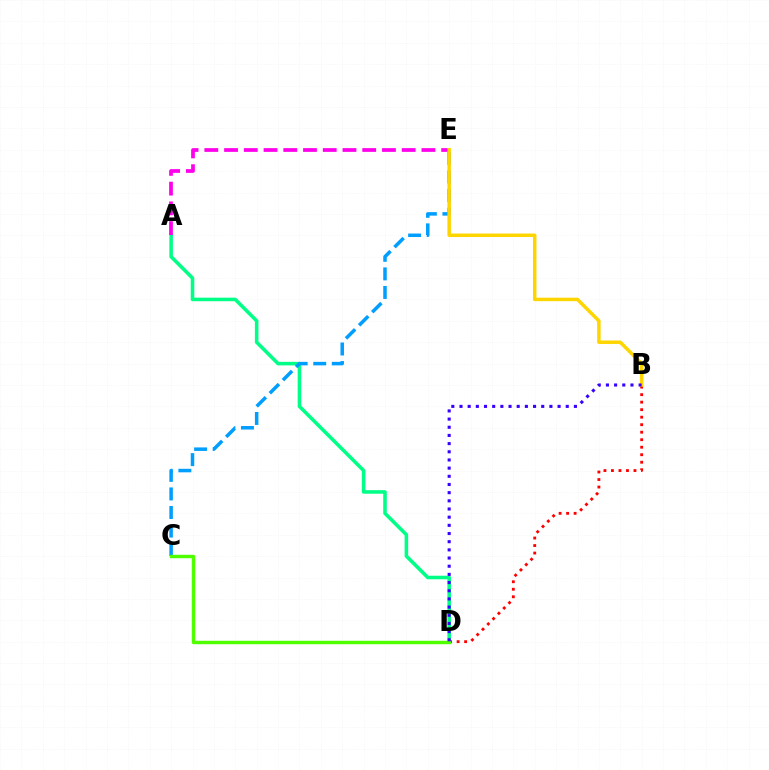{('A', 'D'): [{'color': '#00ff86', 'line_style': 'solid', 'thickness': 2.56}], ('A', 'E'): [{'color': '#ff00ed', 'line_style': 'dashed', 'thickness': 2.68}], ('C', 'E'): [{'color': '#009eff', 'line_style': 'dashed', 'thickness': 2.52}], ('B', 'D'): [{'color': '#ff0000', 'line_style': 'dotted', 'thickness': 2.04}, {'color': '#3700ff', 'line_style': 'dotted', 'thickness': 2.22}], ('C', 'D'): [{'color': '#4fff00', 'line_style': 'solid', 'thickness': 2.47}], ('B', 'E'): [{'color': '#ffd500', 'line_style': 'solid', 'thickness': 2.51}]}